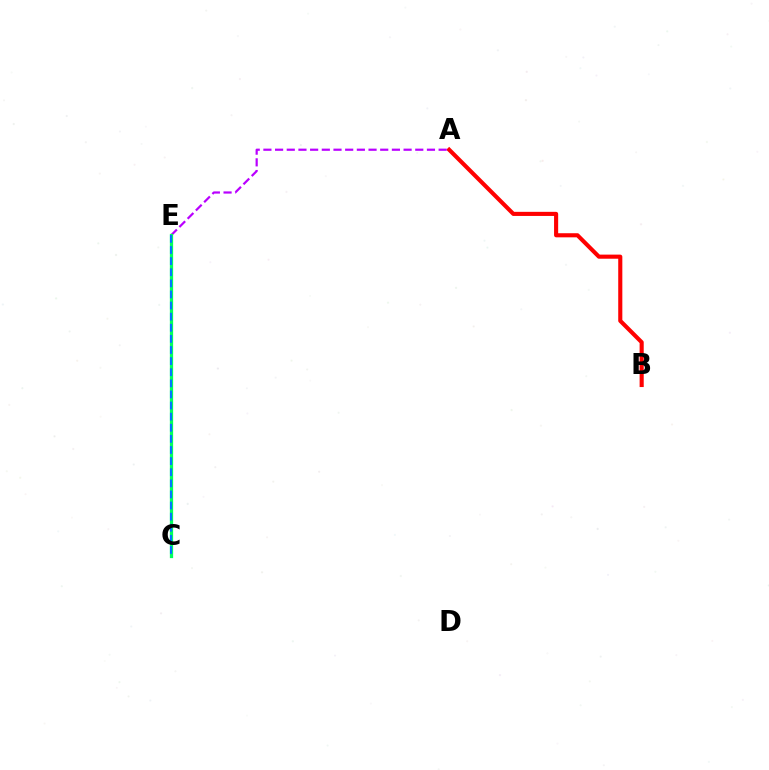{('C', 'E'): [{'color': '#d1ff00', 'line_style': 'solid', 'thickness': 1.88}, {'color': '#00ff5c', 'line_style': 'solid', 'thickness': 2.35}, {'color': '#0074ff', 'line_style': 'dashed', 'thickness': 1.51}], ('A', 'B'): [{'color': '#ff0000', 'line_style': 'solid', 'thickness': 2.96}], ('A', 'E'): [{'color': '#b900ff', 'line_style': 'dashed', 'thickness': 1.59}]}